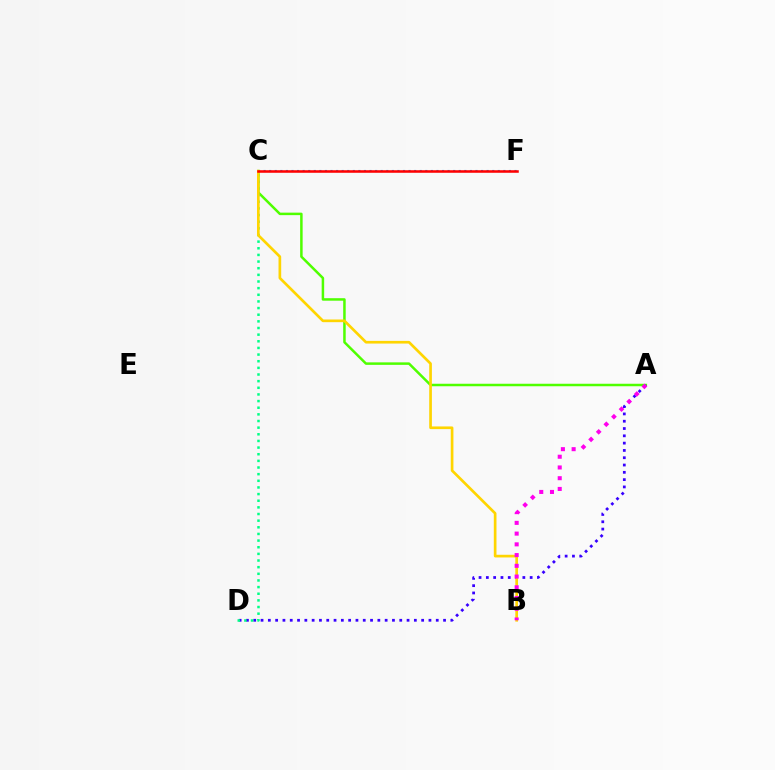{('C', 'F'): [{'color': '#009eff', 'line_style': 'dotted', 'thickness': 1.51}, {'color': '#ff0000', 'line_style': 'solid', 'thickness': 1.83}], ('A', 'C'): [{'color': '#4fff00', 'line_style': 'solid', 'thickness': 1.8}], ('A', 'D'): [{'color': '#3700ff', 'line_style': 'dotted', 'thickness': 1.98}], ('C', 'D'): [{'color': '#00ff86', 'line_style': 'dotted', 'thickness': 1.81}], ('B', 'C'): [{'color': '#ffd500', 'line_style': 'solid', 'thickness': 1.93}], ('A', 'B'): [{'color': '#ff00ed', 'line_style': 'dotted', 'thickness': 2.92}]}